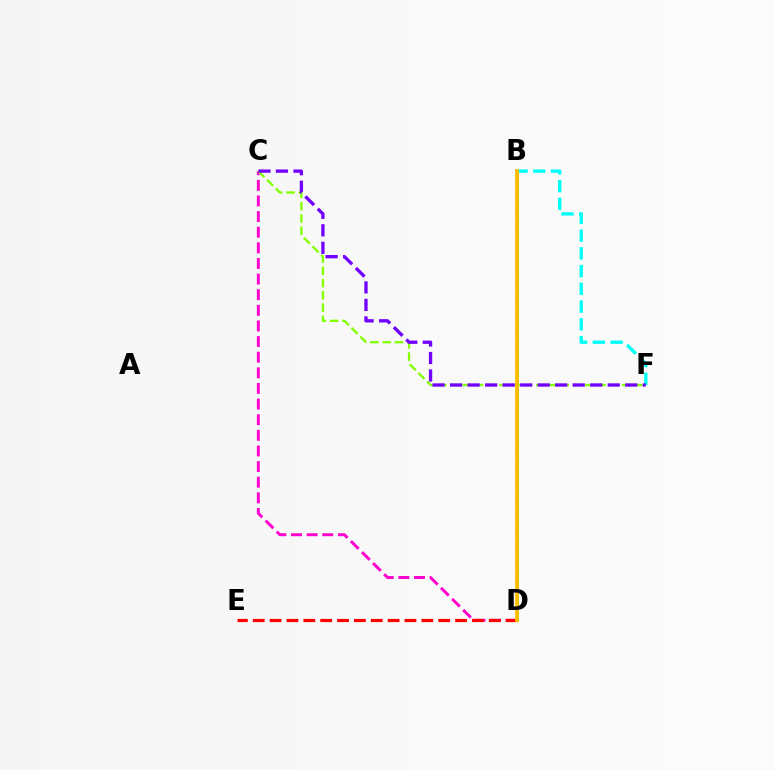{('B', 'F'): [{'color': '#00fff6', 'line_style': 'dashed', 'thickness': 2.41}], ('B', 'D'): [{'color': '#004bff', 'line_style': 'dashed', 'thickness': 2.08}, {'color': '#00ff39', 'line_style': 'solid', 'thickness': 1.81}, {'color': '#ffbd00', 'line_style': 'solid', 'thickness': 2.7}], ('C', 'D'): [{'color': '#ff00cf', 'line_style': 'dashed', 'thickness': 2.12}], ('C', 'F'): [{'color': '#84ff00', 'line_style': 'dashed', 'thickness': 1.67}, {'color': '#7200ff', 'line_style': 'dashed', 'thickness': 2.38}], ('D', 'E'): [{'color': '#ff0000', 'line_style': 'dashed', 'thickness': 2.29}]}